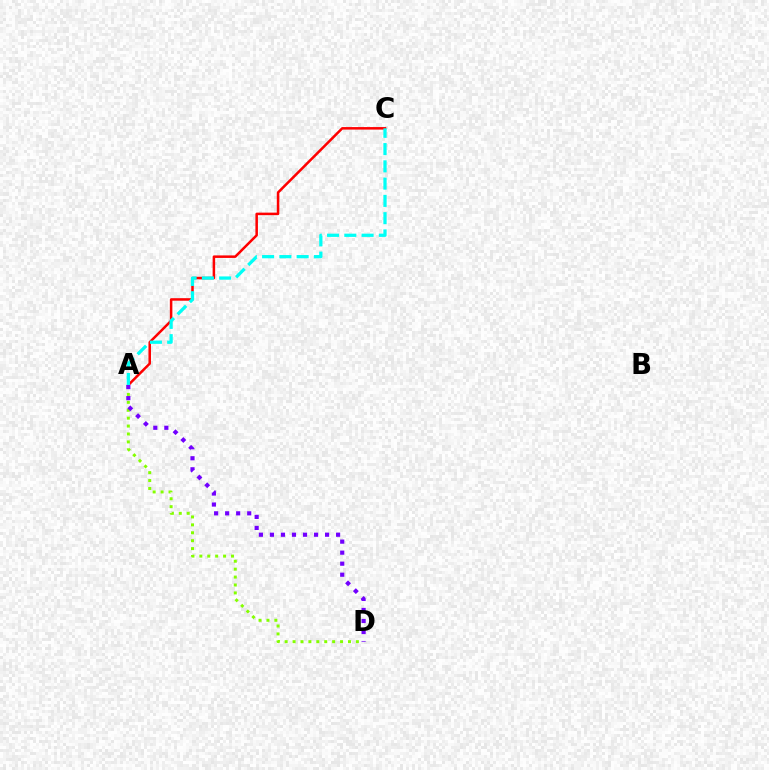{('A', 'C'): [{'color': '#ff0000', 'line_style': 'solid', 'thickness': 1.82}, {'color': '#00fff6', 'line_style': 'dashed', 'thickness': 2.35}], ('A', 'D'): [{'color': '#84ff00', 'line_style': 'dotted', 'thickness': 2.15}, {'color': '#7200ff', 'line_style': 'dotted', 'thickness': 3.0}]}